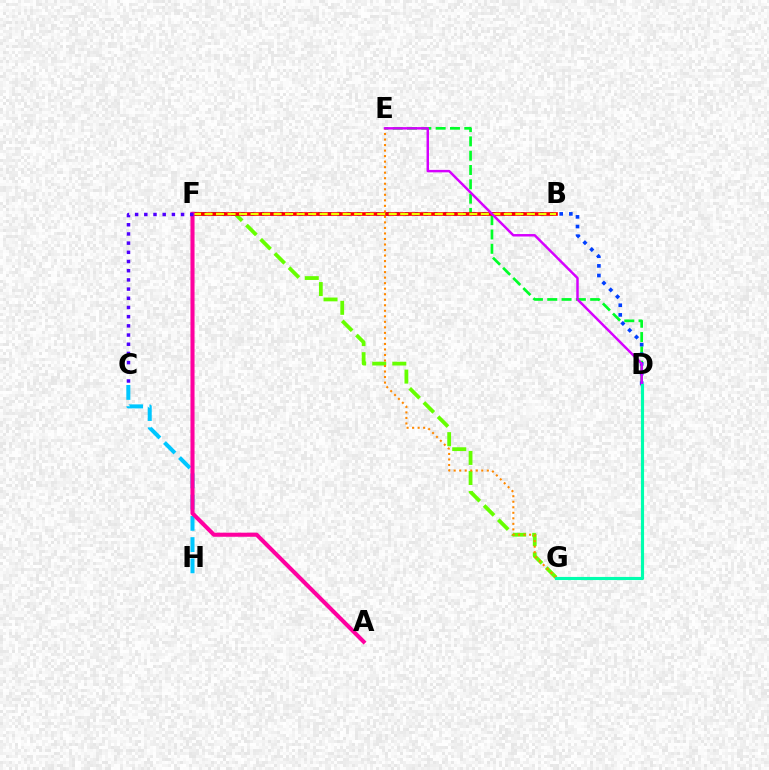{('F', 'G'): [{'color': '#66ff00', 'line_style': 'dashed', 'thickness': 2.73}], ('D', 'E'): [{'color': '#00ff27', 'line_style': 'dashed', 'thickness': 1.94}, {'color': '#d600ff', 'line_style': 'solid', 'thickness': 1.77}], ('C', 'H'): [{'color': '#00c7ff', 'line_style': 'dashed', 'thickness': 2.89}], ('D', 'F'): [{'color': '#003fff', 'line_style': 'dotted', 'thickness': 2.62}], ('B', 'F'): [{'color': '#ff0000', 'line_style': 'solid', 'thickness': 2.64}, {'color': '#eeff00', 'line_style': 'dashed', 'thickness': 1.56}], ('A', 'F'): [{'color': '#ff00a0', 'line_style': 'solid', 'thickness': 2.94}], ('E', 'G'): [{'color': '#ff8800', 'line_style': 'dotted', 'thickness': 1.5}], ('D', 'G'): [{'color': '#00ffaf', 'line_style': 'solid', 'thickness': 2.26}], ('C', 'F'): [{'color': '#4f00ff', 'line_style': 'dotted', 'thickness': 2.5}]}